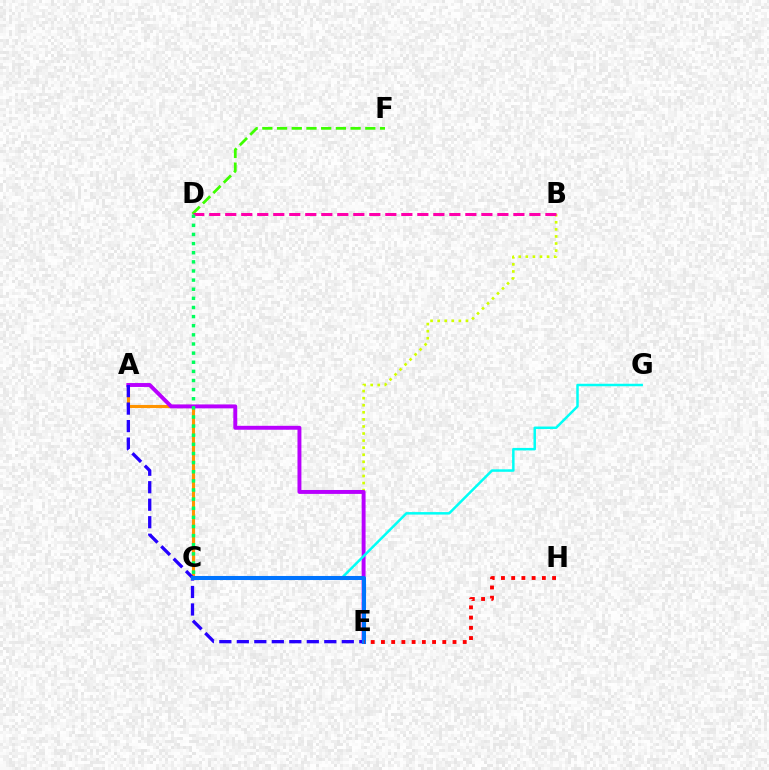{('D', 'F'): [{'color': '#3dff00', 'line_style': 'dashed', 'thickness': 2.0}], ('B', 'E'): [{'color': '#d1ff00', 'line_style': 'dotted', 'thickness': 1.92}], ('A', 'C'): [{'color': '#ff9400', 'line_style': 'solid', 'thickness': 2.24}], ('A', 'E'): [{'color': '#b900ff', 'line_style': 'solid', 'thickness': 2.82}, {'color': '#2500ff', 'line_style': 'dashed', 'thickness': 2.38}], ('B', 'D'): [{'color': '#ff00ac', 'line_style': 'dashed', 'thickness': 2.17}], ('C', 'G'): [{'color': '#00fff6', 'line_style': 'solid', 'thickness': 1.79}], ('C', 'E'): [{'color': '#0074ff', 'line_style': 'solid', 'thickness': 2.92}], ('C', 'D'): [{'color': '#00ff5c', 'line_style': 'dotted', 'thickness': 2.48}], ('E', 'H'): [{'color': '#ff0000', 'line_style': 'dotted', 'thickness': 2.78}]}